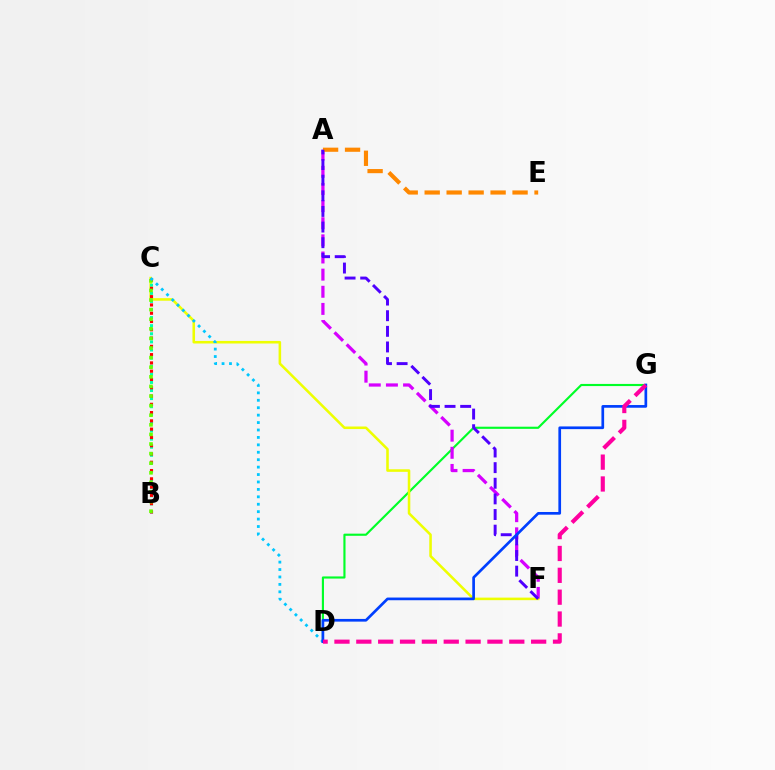{('D', 'G'): [{'color': '#00ff27', 'line_style': 'solid', 'thickness': 1.55}, {'color': '#003fff', 'line_style': 'solid', 'thickness': 1.94}, {'color': '#ff00a0', 'line_style': 'dashed', 'thickness': 2.97}], ('A', 'F'): [{'color': '#d600ff', 'line_style': 'dashed', 'thickness': 2.33}, {'color': '#4f00ff', 'line_style': 'dashed', 'thickness': 2.12}], ('C', 'F'): [{'color': '#eeff00', 'line_style': 'solid', 'thickness': 1.84}], ('B', 'C'): [{'color': '#00ffaf', 'line_style': 'dotted', 'thickness': 2.2}, {'color': '#ff0000', 'line_style': 'dotted', 'thickness': 2.25}, {'color': '#66ff00', 'line_style': 'dotted', 'thickness': 2.61}], ('A', 'E'): [{'color': '#ff8800', 'line_style': 'dashed', 'thickness': 2.98}], ('C', 'D'): [{'color': '#00c7ff', 'line_style': 'dotted', 'thickness': 2.02}]}